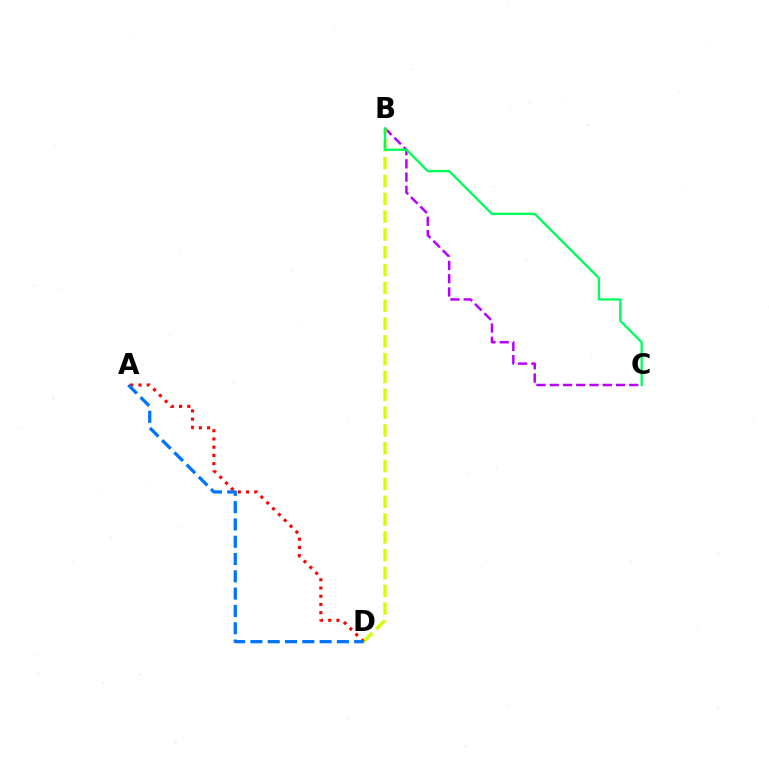{('B', 'C'): [{'color': '#b900ff', 'line_style': 'dashed', 'thickness': 1.8}, {'color': '#00ff5c', 'line_style': 'solid', 'thickness': 1.68}], ('B', 'D'): [{'color': '#d1ff00', 'line_style': 'dashed', 'thickness': 2.42}], ('A', 'D'): [{'color': '#ff0000', 'line_style': 'dotted', 'thickness': 2.24}, {'color': '#0074ff', 'line_style': 'dashed', 'thickness': 2.35}]}